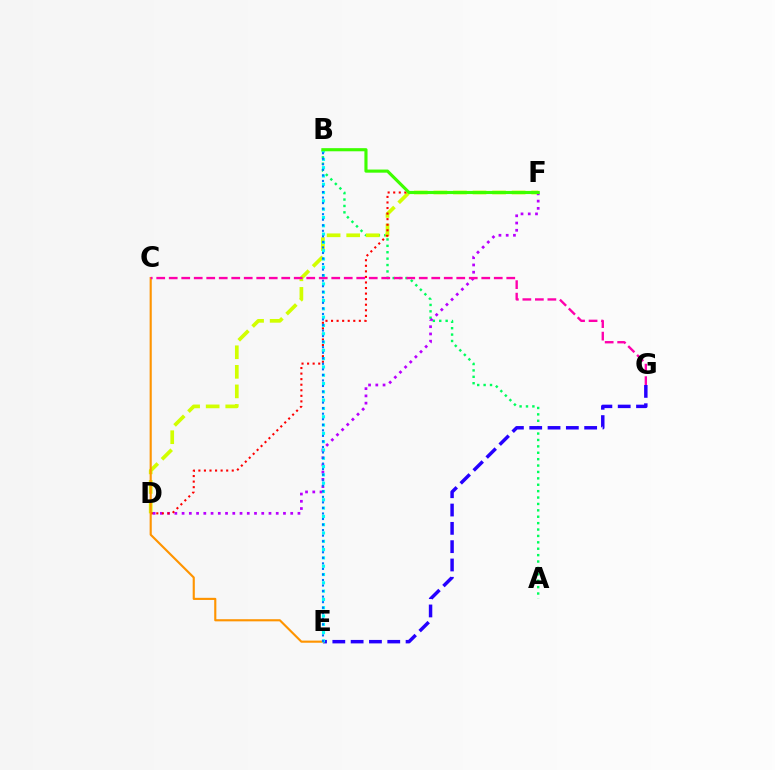{('A', 'B'): [{'color': '#00ff5c', 'line_style': 'dotted', 'thickness': 1.74}], ('D', 'F'): [{'color': '#d1ff00', 'line_style': 'dashed', 'thickness': 2.66}, {'color': '#b900ff', 'line_style': 'dotted', 'thickness': 1.97}, {'color': '#ff0000', 'line_style': 'dotted', 'thickness': 1.51}], ('E', 'G'): [{'color': '#2500ff', 'line_style': 'dashed', 'thickness': 2.49}], ('C', 'E'): [{'color': '#ff9400', 'line_style': 'solid', 'thickness': 1.54}], ('B', 'E'): [{'color': '#00fff6', 'line_style': 'dotted', 'thickness': 2.26}, {'color': '#0074ff', 'line_style': 'dotted', 'thickness': 1.51}], ('B', 'F'): [{'color': '#3dff00', 'line_style': 'solid', 'thickness': 2.25}], ('C', 'G'): [{'color': '#ff00ac', 'line_style': 'dashed', 'thickness': 1.7}]}